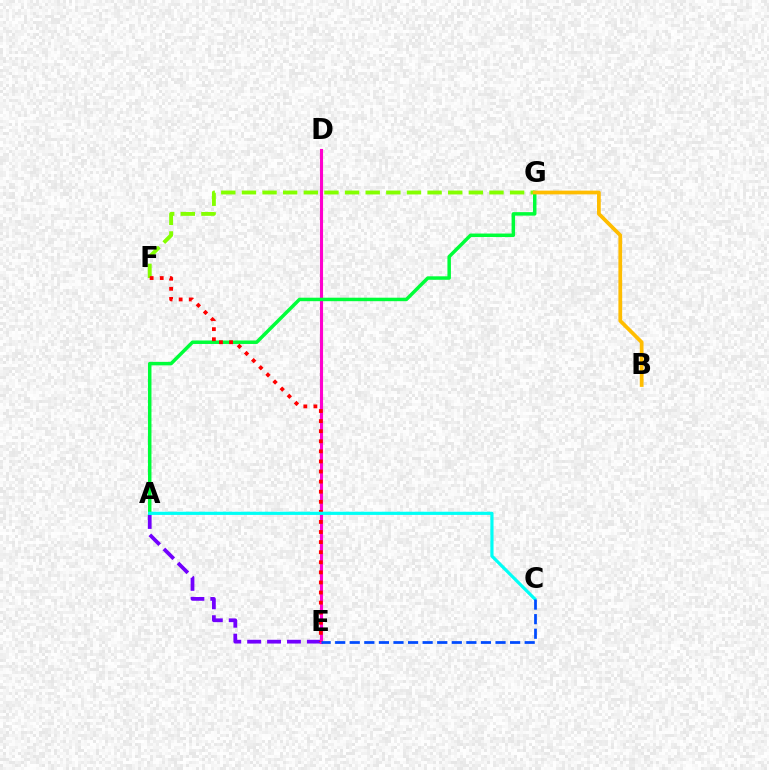{('A', 'E'): [{'color': '#7200ff', 'line_style': 'dashed', 'thickness': 2.7}], ('D', 'E'): [{'color': '#ff00cf', 'line_style': 'solid', 'thickness': 2.24}], ('F', 'G'): [{'color': '#84ff00', 'line_style': 'dashed', 'thickness': 2.8}], ('A', 'G'): [{'color': '#00ff39', 'line_style': 'solid', 'thickness': 2.51}], ('E', 'F'): [{'color': '#ff0000', 'line_style': 'dotted', 'thickness': 2.74}], ('B', 'G'): [{'color': '#ffbd00', 'line_style': 'solid', 'thickness': 2.7}], ('A', 'C'): [{'color': '#00fff6', 'line_style': 'solid', 'thickness': 2.28}], ('C', 'E'): [{'color': '#004bff', 'line_style': 'dashed', 'thickness': 1.98}]}